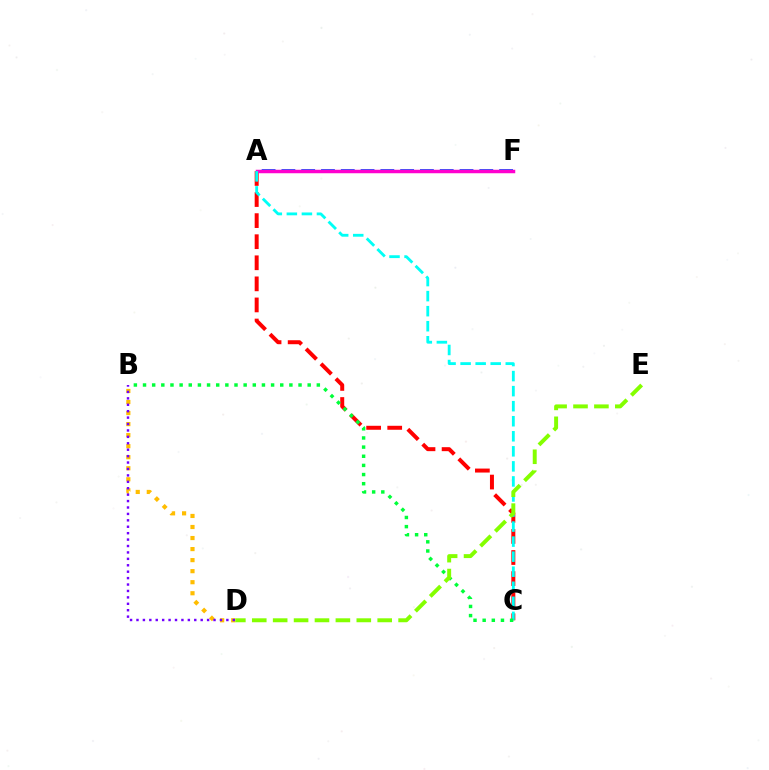{('A', 'F'): [{'color': '#004bff', 'line_style': 'dashed', 'thickness': 2.69}, {'color': '#ff00cf', 'line_style': 'solid', 'thickness': 2.51}], ('A', 'C'): [{'color': '#ff0000', 'line_style': 'dashed', 'thickness': 2.86}, {'color': '#00fff6', 'line_style': 'dashed', 'thickness': 2.04}], ('B', 'D'): [{'color': '#ffbd00', 'line_style': 'dotted', 'thickness': 3.0}, {'color': '#7200ff', 'line_style': 'dotted', 'thickness': 1.74}], ('B', 'C'): [{'color': '#00ff39', 'line_style': 'dotted', 'thickness': 2.49}], ('D', 'E'): [{'color': '#84ff00', 'line_style': 'dashed', 'thickness': 2.84}]}